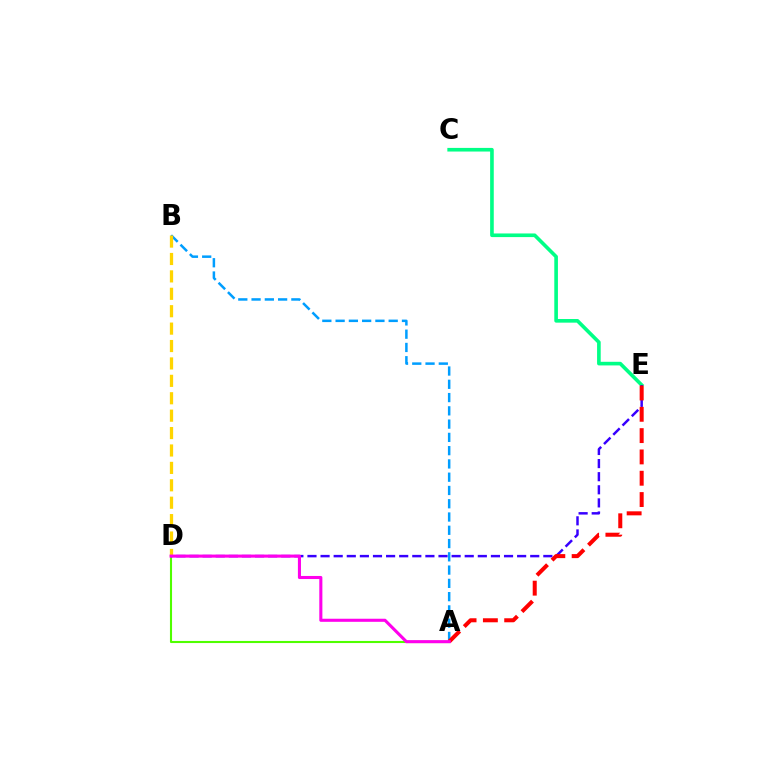{('C', 'E'): [{'color': '#00ff86', 'line_style': 'solid', 'thickness': 2.62}], ('A', 'D'): [{'color': '#4fff00', 'line_style': 'solid', 'thickness': 1.51}, {'color': '#ff00ed', 'line_style': 'solid', 'thickness': 2.22}], ('A', 'B'): [{'color': '#009eff', 'line_style': 'dashed', 'thickness': 1.8}], ('D', 'E'): [{'color': '#3700ff', 'line_style': 'dashed', 'thickness': 1.78}], ('A', 'E'): [{'color': '#ff0000', 'line_style': 'dashed', 'thickness': 2.9}], ('B', 'D'): [{'color': '#ffd500', 'line_style': 'dashed', 'thickness': 2.36}]}